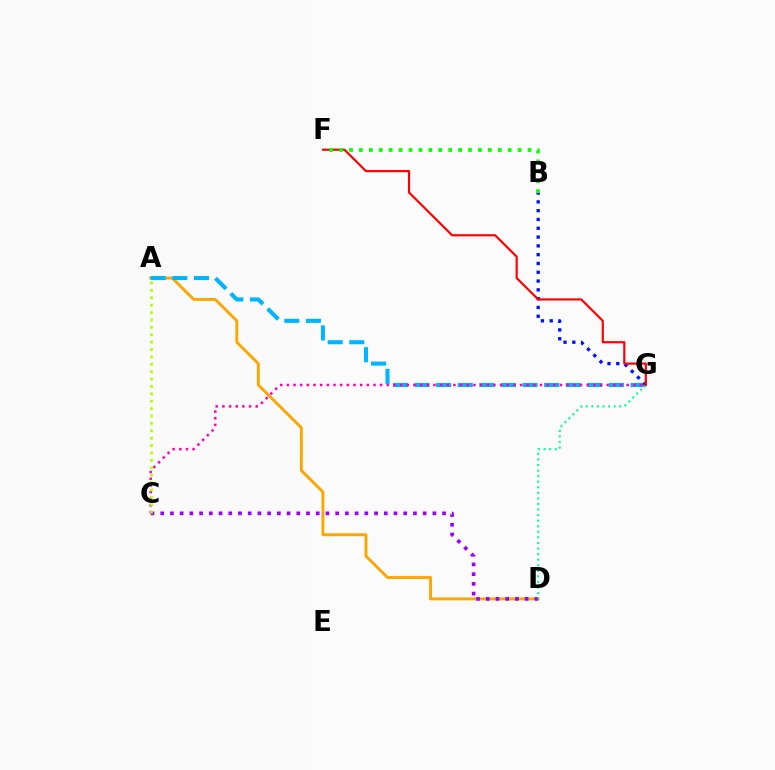{('A', 'D'): [{'color': '#ffa500', 'line_style': 'solid', 'thickness': 2.07}], ('C', 'D'): [{'color': '#9b00ff', 'line_style': 'dotted', 'thickness': 2.64}], ('A', 'G'): [{'color': '#00b5ff', 'line_style': 'dashed', 'thickness': 2.93}], ('C', 'G'): [{'color': '#ff00bd', 'line_style': 'dotted', 'thickness': 1.81}], ('B', 'G'): [{'color': '#0010ff', 'line_style': 'dotted', 'thickness': 2.39}], ('D', 'G'): [{'color': '#00ff9d', 'line_style': 'dotted', 'thickness': 1.51}], ('A', 'C'): [{'color': '#b3ff00', 'line_style': 'dotted', 'thickness': 2.01}], ('F', 'G'): [{'color': '#ff0000', 'line_style': 'solid', 'thickness': 1.57}], ('B', 'F'): [{'color': '#08ff00', 'line_style': 'dotted', 'thickness': 2.7}]}